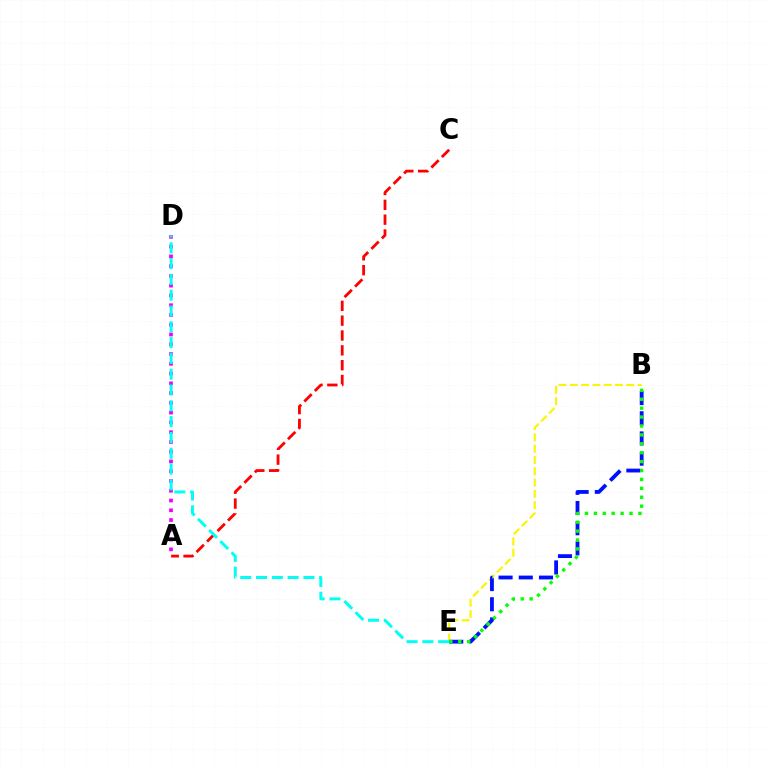{('B', 'E'): [{'color': '#fcf500', 'line_style': 'dashed', 'thickness': 1.53}, {'color': '#0010ff', 'line_style': 'dashed', 'thickness': 2.74}, {'color': '#08ff00', 'line_style': 'dotted', 'thickness': 2.42}], ('A', 'D'): [{'color': '#ee00ff', 'line_style': 'dotted', 'thickness': 2.65}], ('A', 'C'): [{'color': '#ff0000', 'line_style': 'dashed', 'thickness': 2.02}], ('D', 'E'): [{'color': '#00fff6', 'line_style': 'dashed', 'thickness': 2.15}]}